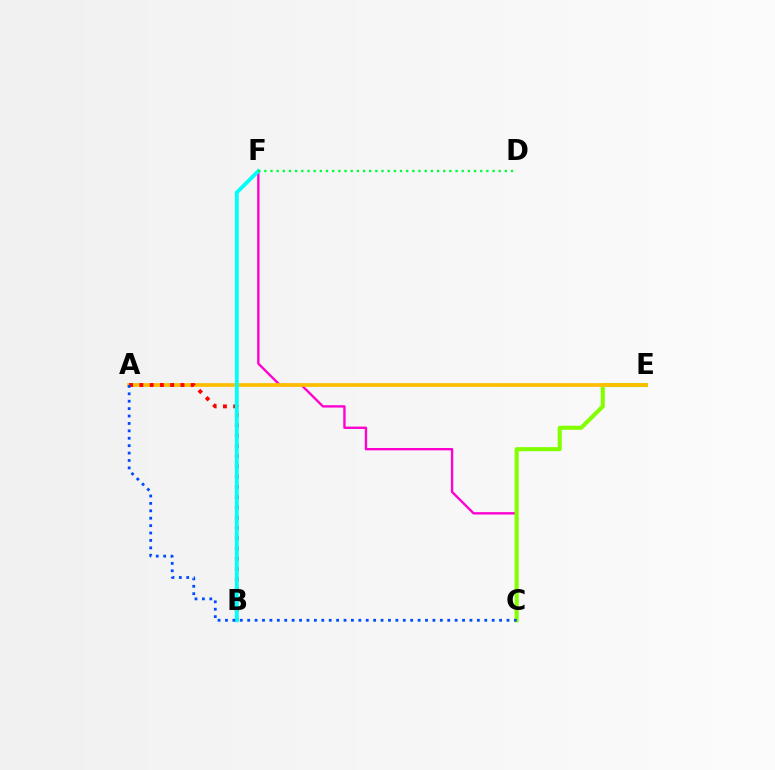{('C', 'F'): [{'color': '#ff00cf', 'line_style': 'solid', 'thickness': 1.7}], ('C', 'E'): [{'color': '#84ff00', 'line_style': 'solid', 'thickness': 2.95}], ('A', 'E'): [{'color': '#ffbd00', 'line_style': 'solid', 'thickness': 2.66}], ('B', 'F'): [{'color': '#7200ff', 'line_style': 'dotted', 'thickness': 1.62}, {'color': '#00fff6', 'line_style': 'solid', 'thickness': 2.76}], ('A', 'B'): [{'color': '#ff0000', 'line_style': 'dotted', 'thickness': 2.79}], ('A', 'C'): [{'color': '#004bff', 'line_style': 'dotted', 'thickness': 2.01}], ('D', 'F'): [{'color': '#00ff39', 'line_style': 'dotted', 'thickness': 1.68}]}